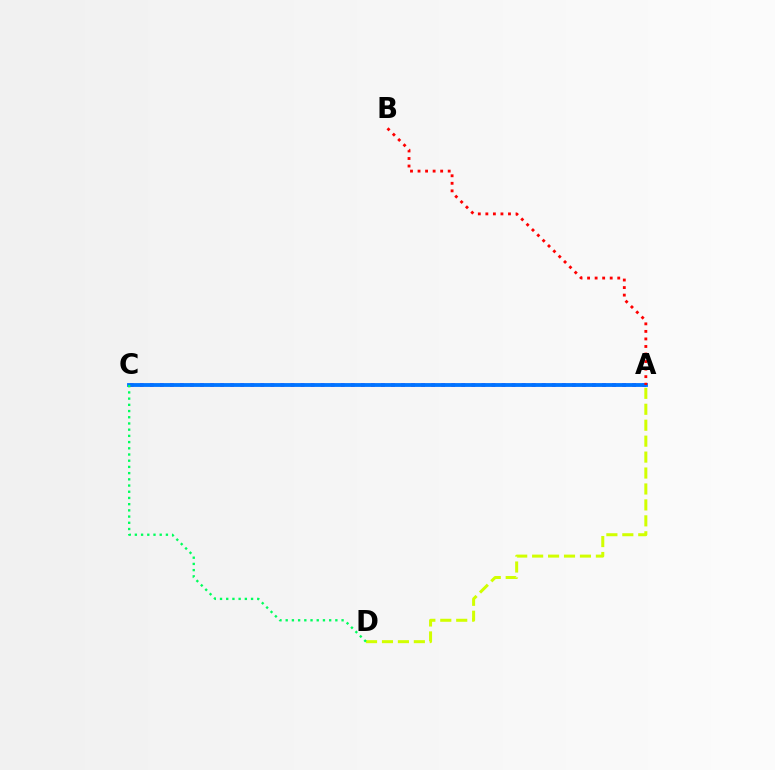{('A', 'C'): [{'color': '#b900ff', 'line_style': 'dotted', 'thickness': 2.73}, {'color': '#0074ff', 'line_style': 'solid', 'thickness': 2.75}], ('A', 'D'): [{'color': '#d1ff00', 'line_style': 'dashed', 'thickness': 2.17}], ('A', 'B'): [{'color': '#ff0000', 'line_style': 'dotted', 'thickness': 2.05}], ('C', 'D'): [{'color': '#00ff5c', 'line_style': 'dotted', 'thickness': 1.69}]}